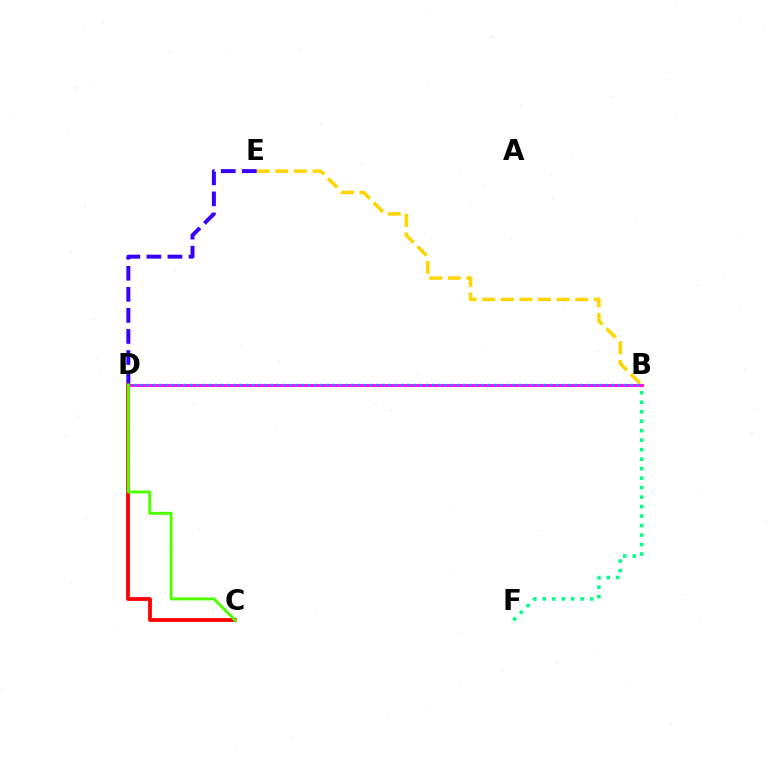{('B', 'D'): [{'color': '#ff00ed', 'line_style': 'solid', 'thickness': 2.03}, {'color': '#009eff', 'line_style': 'dotted', 'thickness': 1.69}], ('B', 'E'): [{'color': '#ffd500', 'line_style': 'dashed', 'thickness': 2.53}], ('D', 'E'): [{'color': '#3700ff', 'line_style': 'dashed', 'thickness': 2.86}], ('C', 'D'): [{'color': '#ff0000', 'line_style': 'solid', 'thickness': 2.72}, {'color': '#4fff00', 'line_style': 'solid', 'thickness': 2.12}], ('B', 'F'): [{'color': '#00ff86', 'line_style': 'dotted', 'thickness': 2.58}]}